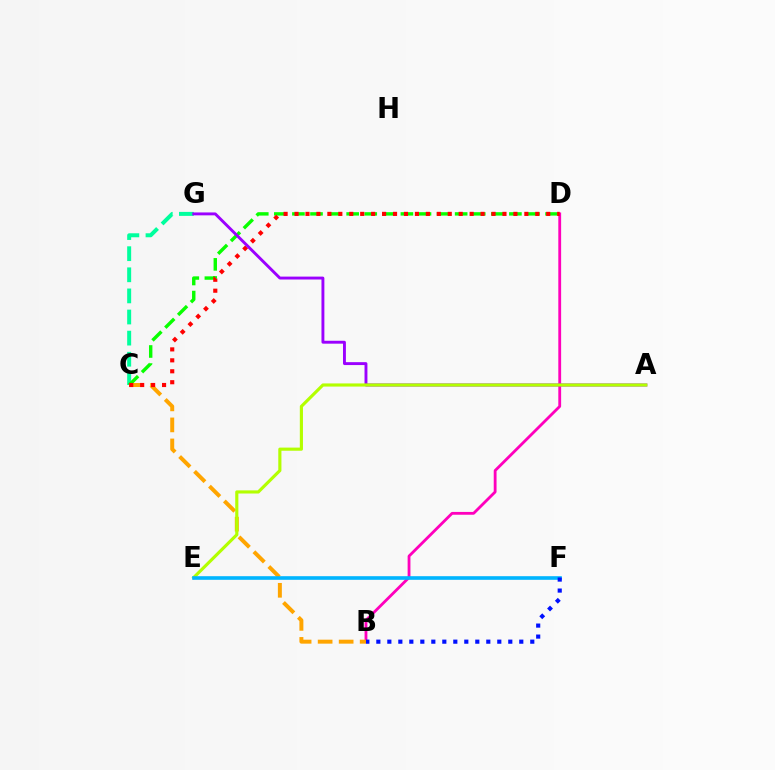{('C', 'G'): [{'color': '#00ff9d', 'line_style': 'dashed', 'thickness': 2.87}], ('C', 'D'): [{'color': '#08ff00', 'line_style': 'dashed', 'thickness': 2.46}, {'color': '#ff0000', 'line_style': 'dotted', 'thickness': 2.97}], ('B', 'D'): [{'color': '#ff00bd', 'line_style': 'solid', 'thickness': 2.03}], ('B', 'C'): [{'color': '#ffa500', 'line_style': 'dashed', 'thickness': 2.86}], ('A', 'G'): [{'color': '#9b00ff', 'line_style': 'solid', 'thickness': 2.09}], ('A', 'E'): [{'color': '#b3ff00', 'line_style': 'solid', 'thickness': 2.26}], ('E', 'F'): [{'color': '#00b5ff', 'line_style': 'solid', 'thickness': 2.61}], ('B', 'F'): [{'color': '#0010ff', 'line_style': 'dotted', 'thickness': 2.99}]}